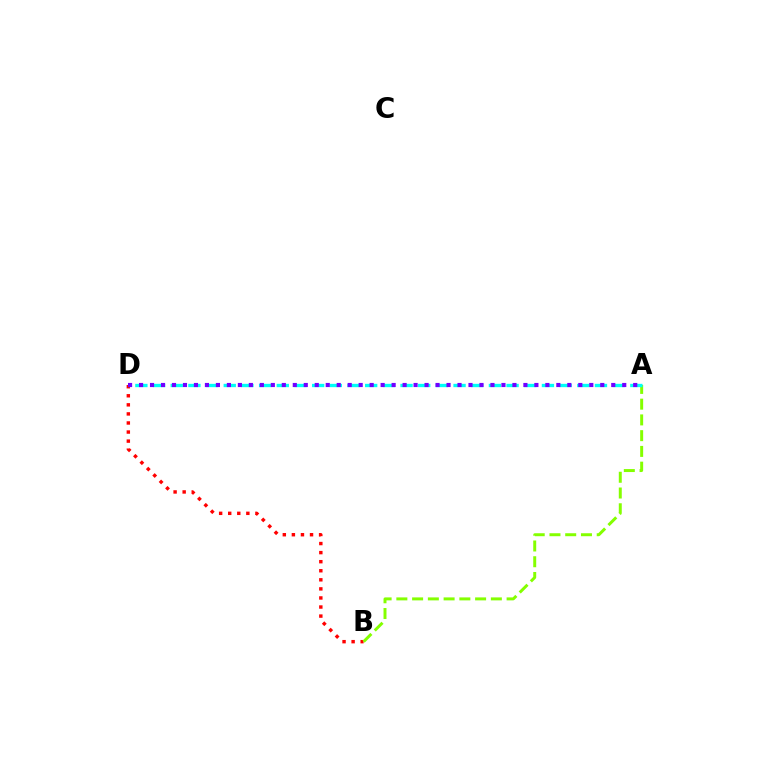{('B', 'D'): [{'color': '#ff0000', 'line_style': 'dotted', 'thickness': 2.46}], ('A', 'B'): [{'color': '#84ff00', 'line_style': 'dashed', 'thickness': 2.14}], ('A', 'D'): [{'color': '#00fff6', 'line_style': 'dashed', 'thickness': 2.4}, {'color': '#7200ff', 'line_style': 'dotted', 'thickness': 2.98}]}